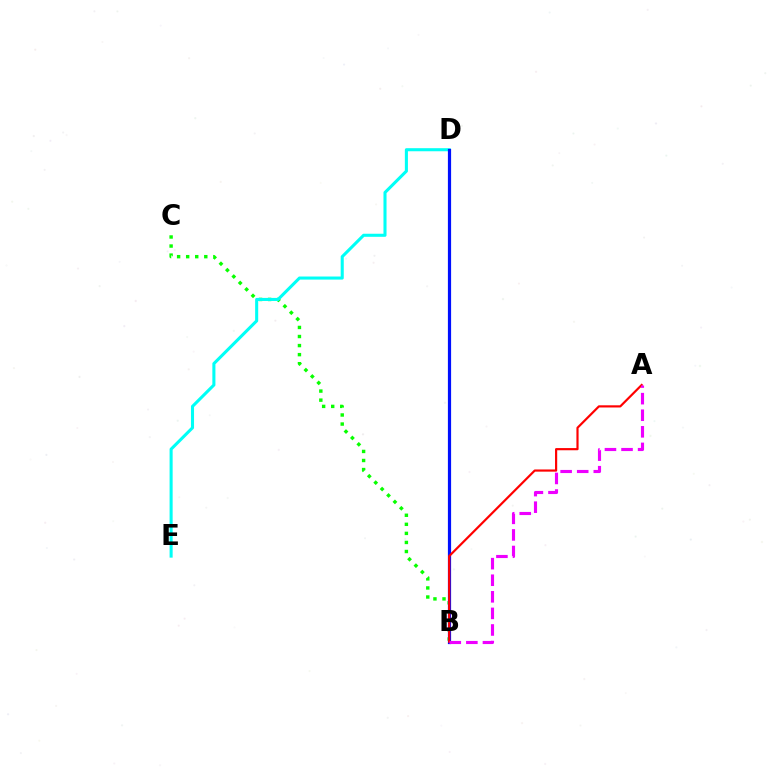{('B', 'C'): [{'color': '#08ff00', 'line_style': 'dotted', 'thickness': 2.46}], ('D', 'E'): [{'color': '#00fff6', 'line_style': 'solid', 'thickness': 2.21}], ('B', 'D'): [{'color': '#fcf500', 'line_style': 'dotted', 'thickness': 1.98}, {'color': '#0010ff', 'line_style': 'solid', 'thickness': 2.3}], ('A', 'B'): [{'color': '#ff0000', 'line_style': 'solid', 'thickness': 1.57}, {'color': '#ee00ff', 'line_style': 'dashed', 'thickness': 2.25}]}